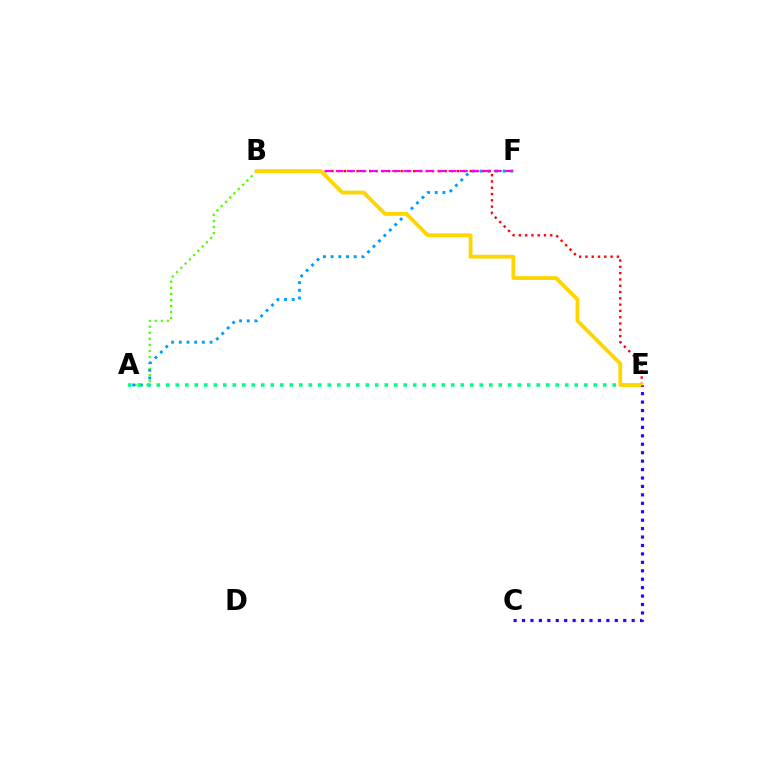{('A', 'B'): [{'color': '#4fff00', 'line_style': 'dotted', 'thickness': 1.64}], ('A', 'F'): [{'color': '#009eff', 'line_style': 'dotted', 'thickness': 2.09}], ('B', 'E'): [{'color': '#ff0000', 'line_style': 'dotted', 'thickness': 1.71}, {'color': '#ffd500', 'line_style': 'solid', 'thickness': 2.75}], ('A', 'E'): [{'color': '#00ff86', 'line_style': 'dotted', 'thickness': 2.58}], ('B', 'F'): [{'color': '#ff00ed', 'line_style': 'dashed', 'thickness': 1.53}], ('C', 'E'): [{'color': '#3700ff', 'line_style': 'dotted', 'thickness': 2.29}]}